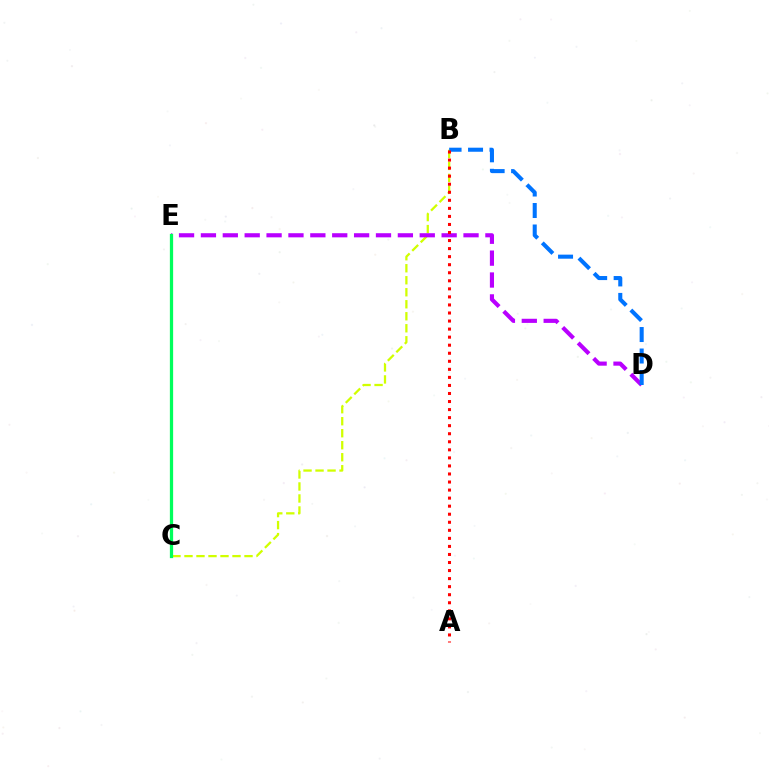{('B', 'C'): [{'color': '#d1ff00', 'line_style': 'dashed', 'thickness': 1.63}], ('D', 'E'): [{'color': '#b900ff', 'line_style': 'dashed', 'thickness': 2.97}], ('B', 'D'): [{'color': '#0074ff', 'line_style': 'dashed', 'thickness': 2.92}], ('A', 'B'): [{'color': '#ff0000', 'line_style': 'dotted', 'thickness': 2.19}], ('C', 'E'): [{'color': '#00ff5c', 'line_style': 'solid', 'thickness': 2.35}]}